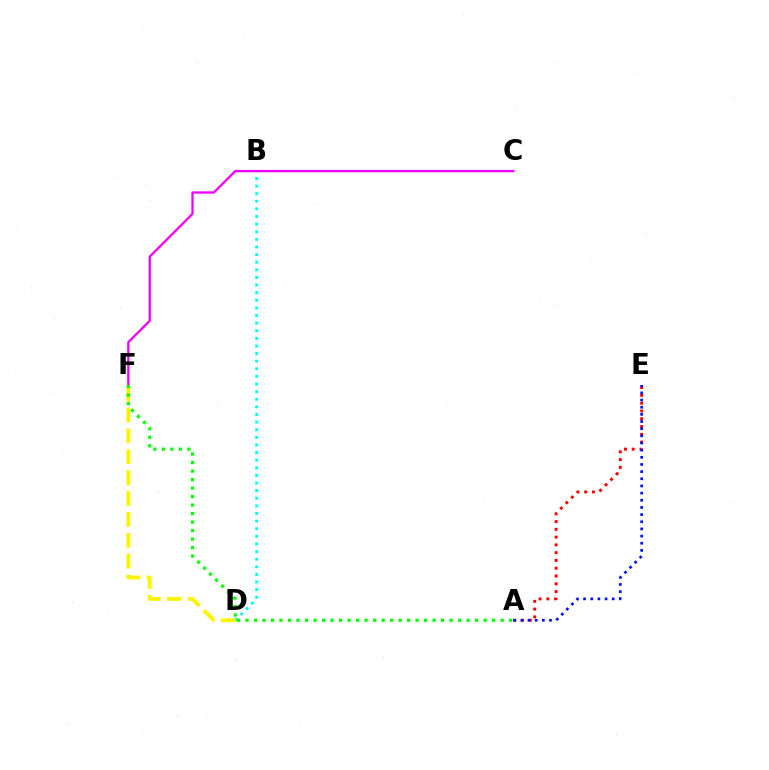{('B', 'D'): [{'color': '#00fff6', 'line_style': 'dotted', 'thickness': 2.07}], ('C', 'F'): [{'color': '#ee00ff', 'line_style': 'solid', 'thickness': 1.66}], ('A', 'E'): [{'color': '#ff0000', 'line_style': 'dotted', 'thickness': 2.11}, {'color': '#0010ff', 'line_style': 'dotted', 'thickness': 1.95}], ('D', 'F'): [{'color': '#fcf500', 'line_style': 'dashed', 'thickness': 2.84}], ('A', 'F'): [{'color': '#08ff00', 'line_style': 'dotted', 'thickness': 2.31}]}